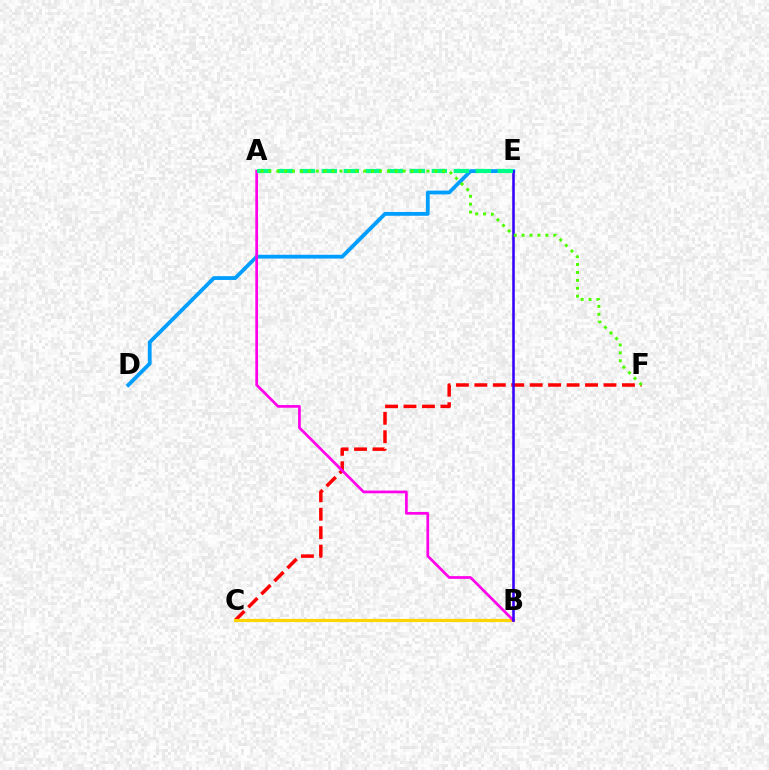{('C', 'F'): [{'color': '#ff0000', 'line_style': 'dashed', 'thickness': 2.51}], ('D', 'E'): [{'color': '#009eff', 'line_style': 'solid', 'thickness': 2.74}], ('B', 'C'): [{'color': '#ffd500', 'line_style': 'solid', 'thickness': 2.27}], ('A', 'B'): [{'color': '#ff00ed', 'line_style': 'solid', 'thickness': 1.95}], ('B', 'E'): [{'color': '#3700ff', 'line_style': 'solid', 'thickness': 1.84}], ('A', 'E'): [{'color': '#00ff86', 'line_style': 'dashed', 'thickness': 2.99}], ('A', 'F'): [{'color': '#4fff00', 'line_style': 'dotted', 'thickness': 2.15}]}